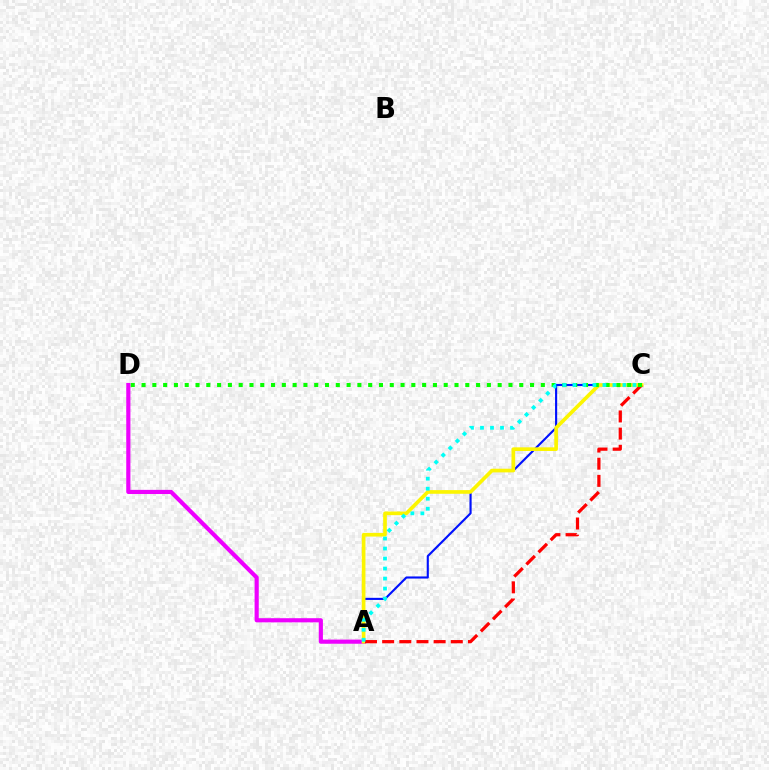{('A', 'C'): [{'color': '#0010ff', 'line_style': 'solid', 'thickness': 1.53}, {'color': '#fcf500', 'line_style': 'solid', 'thickness': 2.64}, {'color': '#ff0000', 'line_style': 'dashed', 'thickness': 2.33}, {'color': '#00fff6', 'line_style': 'dotted', 'thickness': 2.72}], ('A', 'D'): [{'color': '#ee00ff', 'line_style': 'solid', 'thickness': 2.99}], ('C', 'D'): [{'color': '#08ff00', 'line_style': 'dotted', 'thickness': 2.93}]}